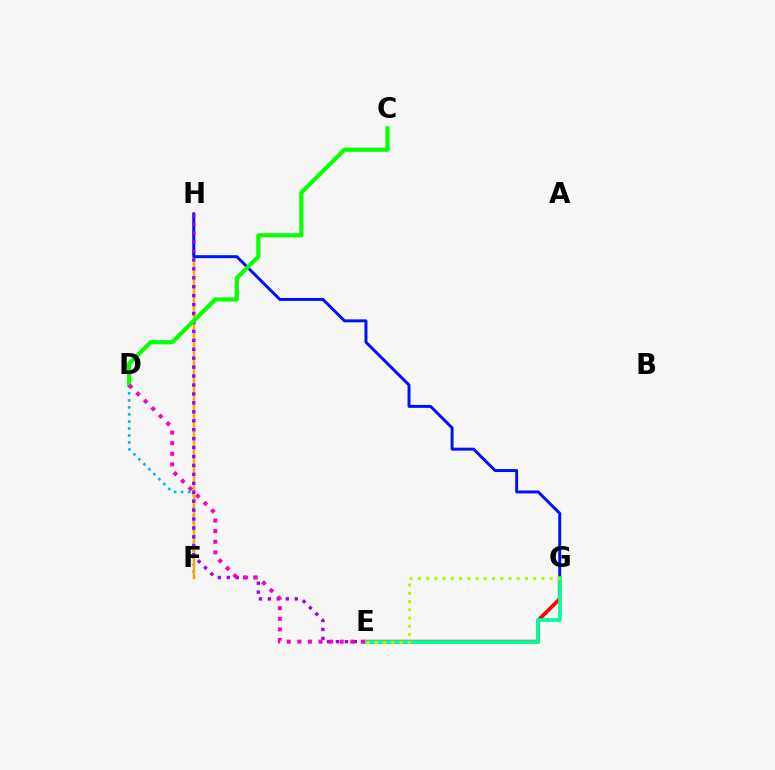{('D', 'F'): [{'color': '#00b5ff', 'line_style': 'dotted', 'thickness': 1.91}], ('F', 'H'): [{'color': '#ffa500', 'line_style': 'solid', 'thickness': 1.79}], ('G', 'H'): [{'color': '#0010ff', 'line_style': 'solid', 'thickness': 2.12}], ('E', 'H'): [{'color': '#9b00ff', 'line_style': 'dotted', 'thickness': 2.43}], ('C', 'D'): [{'color': '#08ff00', 'line_style': 'solid', 'thickness': 2.98}], ('E', 'G'): [{'color': '#ff0000', 'line_style': 'solid', 'thickness': 2.7}, {'color': '#00ff9d', 'line_style': 'solid', 'thickness': 2.68}, {'color': '#b3ff00', 'line_style': 'dotted', 'thickness': 2.24}], ('D', 'E'): [{'color': '#ff00bd', 'line_style': 'dotted', 'thickness': 2.88}]}